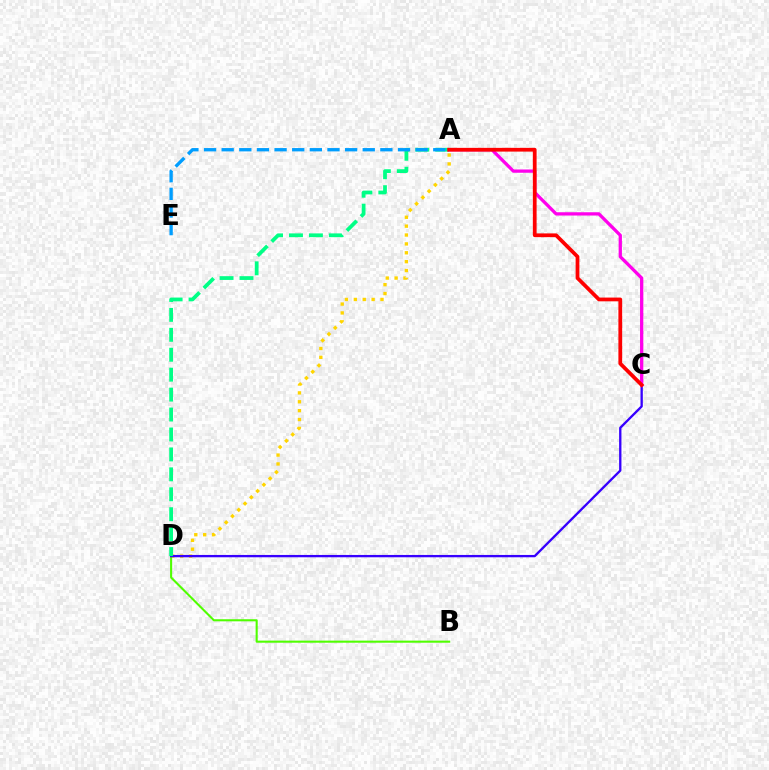{('A', 'D'): [{'color': '#ffd500', 'line_style': 'dotted', 'thickness': 2.41}, {'color': '#00ff86', 'line_style': 'dashed', 'thickness': 2.71}], ('B', 'D'): [{'color': '#4fff00', 'line_style': 'solid', 'thickness': 1.5}], ('C', 'D'): [{'color': '#3700ff', 'line_style': 'solid', 'thickness': 1.67}], ('A', 'C'): [{'color': '#ff00ed', 'line_style': 'solid', 'thickness': 2.36}, {'color': '#ff0000', 'line_style': 'solid', 'thickness': 2.7}], ('A', 'E'): [{'color': '#009eff', 'line_style': 'dashed', 'thickness': 2.4}]}